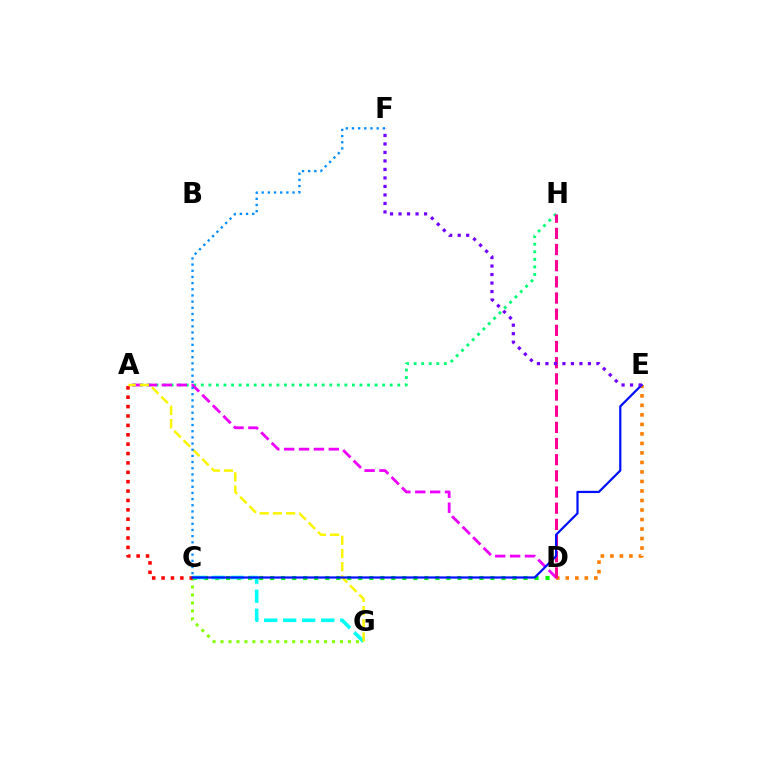{('D', 'E'): [{'color': '#ff7c00', 'line_style': 'dotted', 'thickness': 2.58}], ('A', 'H'): [{'color': '#00ff74', 'line_style': 'dotted', 'thickness': 2.05}], ('A', 'D'): [{'color': '#ee00ff', 'line_style': 'dashed', 'thickness': 2.02}], ('C', 'D'): [{'color': '#08ff00', 'line_style': 'dotted', 'thickness': 2.99}], ('C', 'G'): [{'color': '#84ff00', 'line_style': 'dotted', 'thickness': 2.16}, {'color': '#00fff6', 'line_style': 'dashed', 'thickness': 2.59}], ('A', 'C'): [{'color': '#ff0000', 'line_style': 'dotted', 'thickness': 2.55}], ('D', 'H'): [{'color': '#ff0094', 'line_style': 'dashed', 'thickness': 2.2}], ('A', 'G'): [{'color': '#fcf500', 'line_style': 'dashed', 'thickness': 1.79}], ('C', 'E'): [{'color': '#0010ff', 'line_style': 'solid', 'thickness': 1.6}], ('C', 'F'): [{'color': '#008cff', 'line_style': 'dotted', 'thickness': 1.68}], ('E', 'F'): [{'color': '#7200ff', 'line_style': 'dotted', 'thickness': 2.31}]}